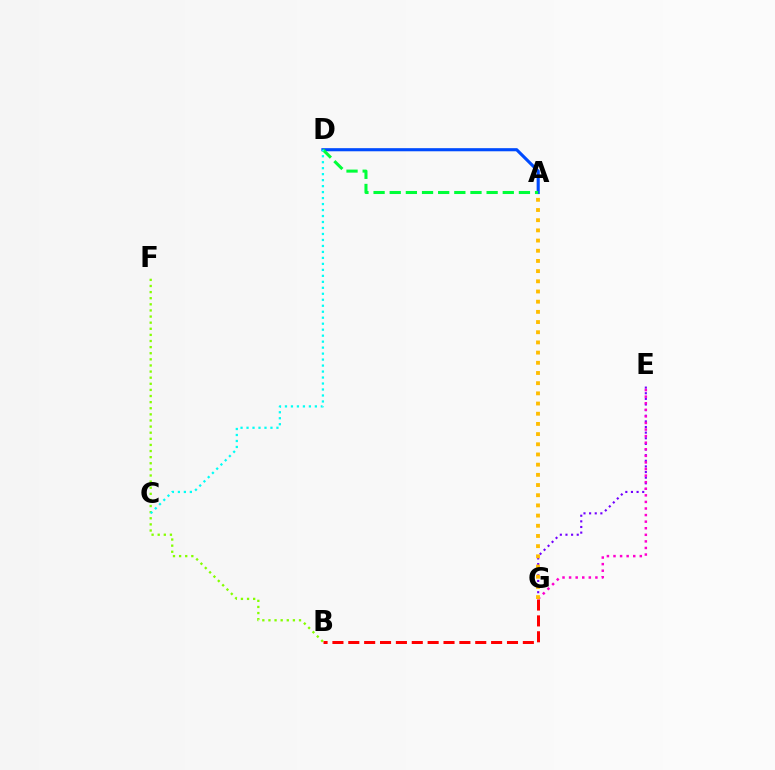{('B', 'F'): [{'color': '#84ff00', 'line_style': 'dotted', 'thickness': 1.66}], ('B', 'G'): [{'color': '#ff0000', 'line_style': 'dashed', 'thickness': 2.16}], ('E', 'G'): [{'color': '#7200ff', 'line_style': 'dotted', 'thickness': 1.53}, {'color': '#ff00cf', 'line_style': 'dotted', 'thickness': 1.79}], ('A', 'D'): [{'color': '#004bff', 'line_style': 'solid', 'thickness': 2.24}, {'color': '#00ff39', 'line_style': 'dashed', 'thickness': 2.19}], ('A', 'G'): [{'color': '#ffbd00', 'line_style': 'dotted', 'thickness': 2.77}], ('C', 'D'): [{'color': '#00fff6', 'line_style': 'dotted', 'thickness': 1.63}]}